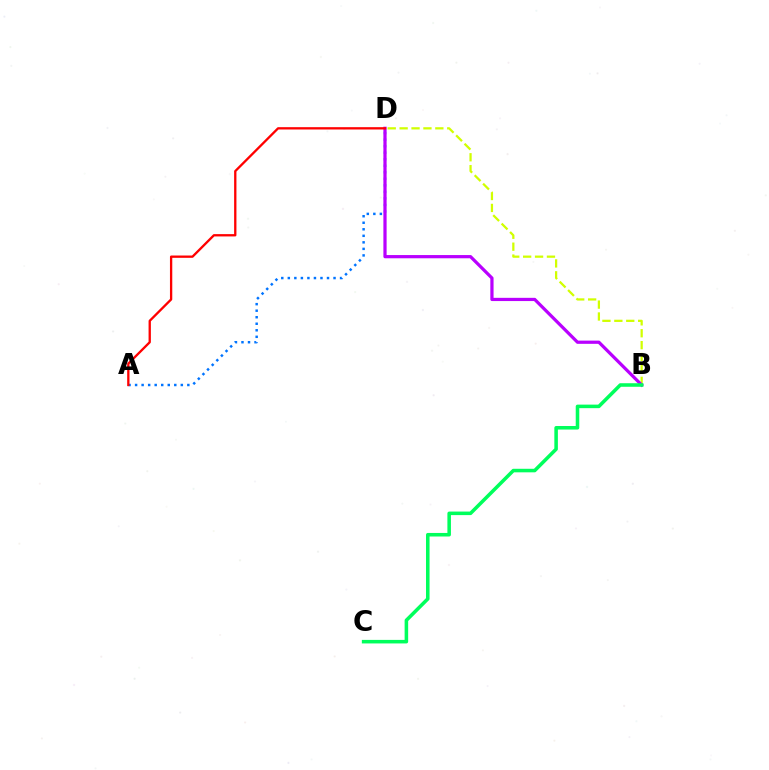{('A', 'D'): [{'color': '#0074ff', 'line_style': 'dotted', 'thickness': 1.77}, {'color': '#ff0000', 'line_style': 'solid', 'thickness': 1.67}], ('B', 'D'): [{'color': '#d1ff00', 'line_style': 'dashed', 'thickness': 1.62}, {'color': '#b900ff', 'line_style': 'solid', 'thickness': 2.32}], ('B', 'C'): [{'color': '#00ff5c', 'line_style': 'solid', 'thickness': 2.55}]}